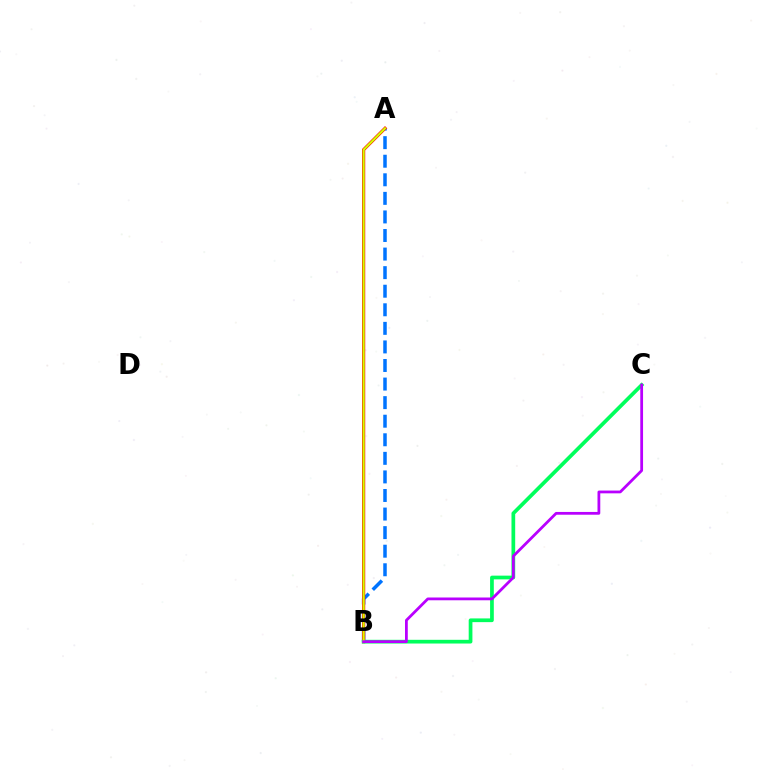{('A', 'B'): [{'color': '#0074ff', 'line_style': 'dashed', 'thickness': 2.52}, {'color': '#ff0000', 'line_style': 'solid', 'thickness': 2.31}, {'color': '#d1ff00', 'line_style': 'solid', 'thickness': 1.57}], ('B', 'C'): [{'color': '#00ff5c', 'line_style': 'solid', 'thickness': 2.68}, {'color': '#b900ff', 'line_style': 'solid', 'thickness': 2.0}]}